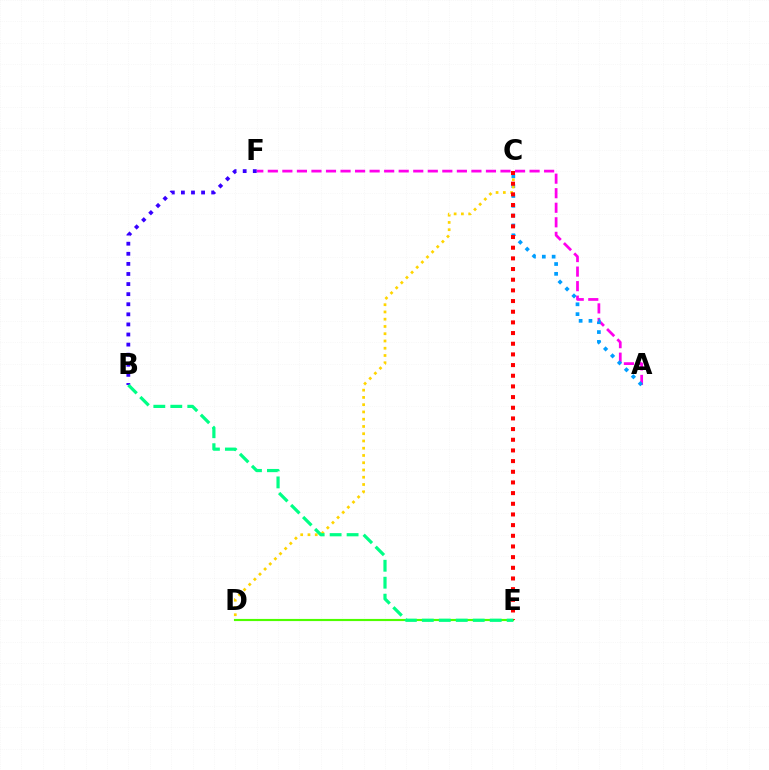{('A', 'F'): [{'color': '#ff00ed', 'line_style': 'dashed', 'thickness': 1.98}], ('D', 'E'): [{'color': '#4fff00', 'line_style': 'solid', 'thickness': 1.55}], ('B', 'F'): [{'color': '#3700ff', 'line_style': 'dotted', 'thickness': 2.74}], ('A', 'C'): [{'color': '#009eff', 'line_style': 'dotted', 'thickness': 2.67}], ('C', 'D'): [{'color': '#ffd500', 'line_style': 'dotted', 'thickness': 1.97}], ('C', 'E'): [{'color': '#ff0000', 'line_style': 'dotted', 'thickness': 2.9}], ('B', 'E'): [{'color': '#00ff86', 'line_style': 'dashed', 'thickness': 2.3}]}